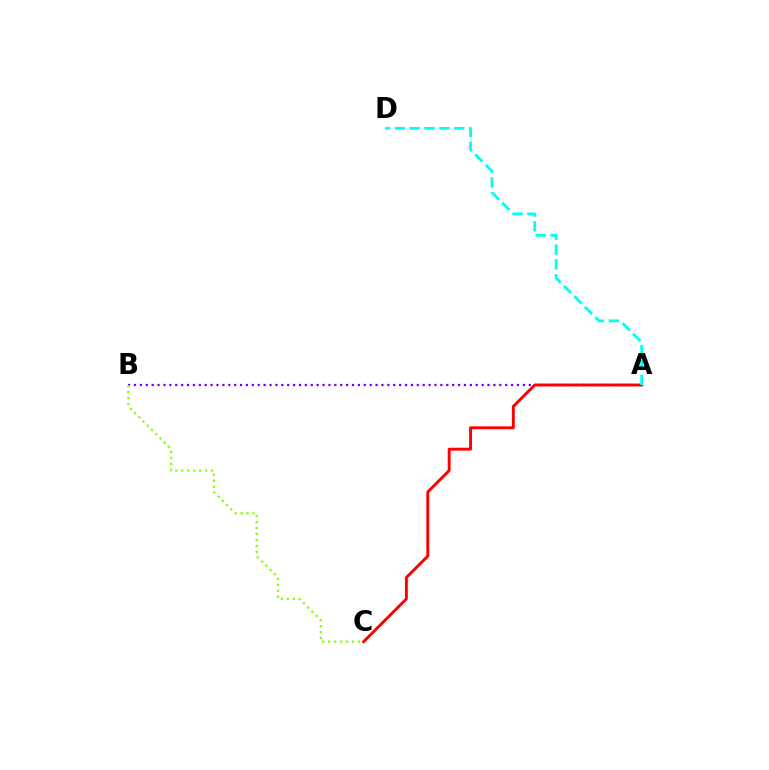{('A', 'B'): [{'color': '#7200ff', 'line_style': 'dotted', 'thickness': 1.6}], ('A', 'C'): [{'color': '#ff0000', 'line_style': 'solid', 'thickness': 2.09}], ('B', 'C'): [{'color': '#84ff00', 'line_style': 'dotted', 'thickness': 1.62}], ('A', 'D'): [{'color': '#00fff6', 'line_style': 'dashed', 'thickness': 2.02}]}